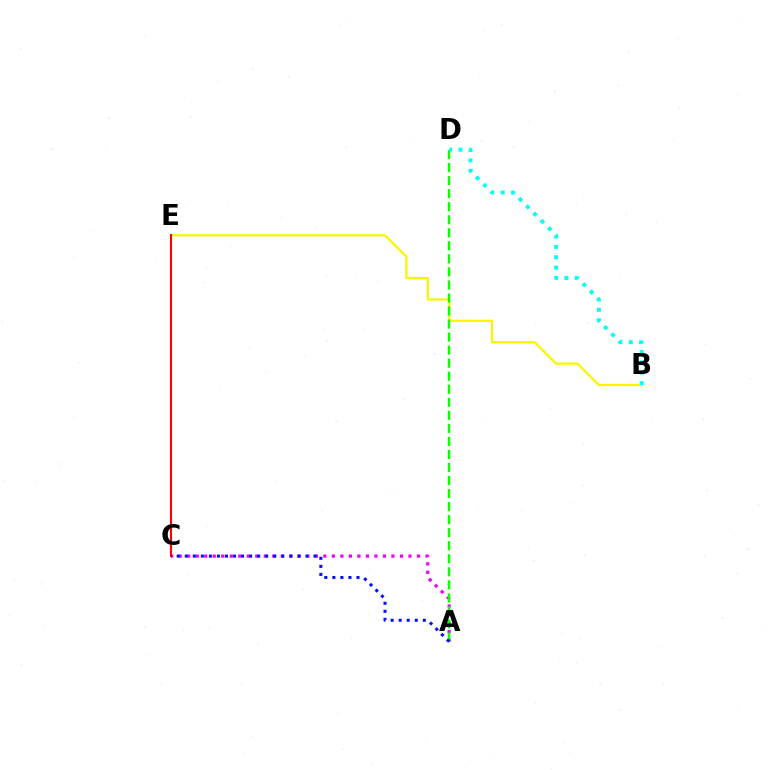{('A', 'C'): [{'color': '#ee00ff', 'line_style': 'dotted', 'thickness': 2.31}, {'color': '#0010ff', 'line_style': 'dotted', 'thickness': 2.19}], ('B', 'E'): [{'color': '#fcf500', 'line_style': 'solid', 'thickness': 1.63}], ('C', 'E'): [{'color': '#ff0000', 'line_style': 'solid', 'thickness': 1.52}], ('A', 'D'): [{'color': '#08ff00', 'line_style': 'dashed', 'thickness': 1.77}], ('B', 'D'): [{'color': '#00fff6', 'line_style': 'dotted', 'thickness': 2.81}]}